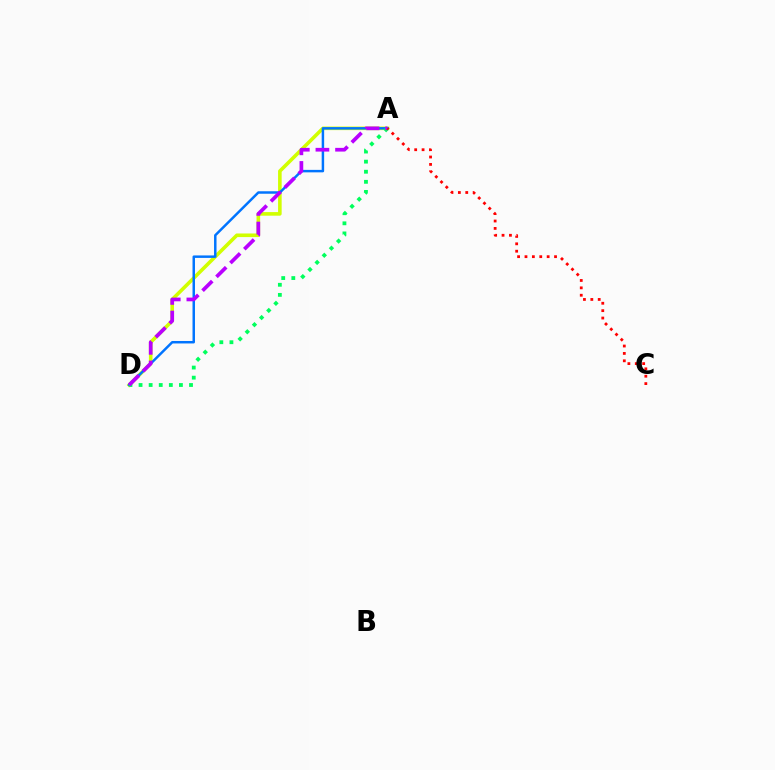{('A', 'D'): [{'color': '#d1ff00', 'line_style': 'solid', 'thickness': 2.59}, {'color': '#0074ff', 'line_style': 'solid', 'thickness': 1.78}, {'color': '#00ff5c', 'line_style': 'dotted', 'thickness': 2.74}, {'color': '#b900ff', 'line_style': 'dashed', 'thickness': 2.67}], ('A', 'C'): [{'color': '#ff0000', 'line_style': 'dotted', 'thickness': 2.01}]}